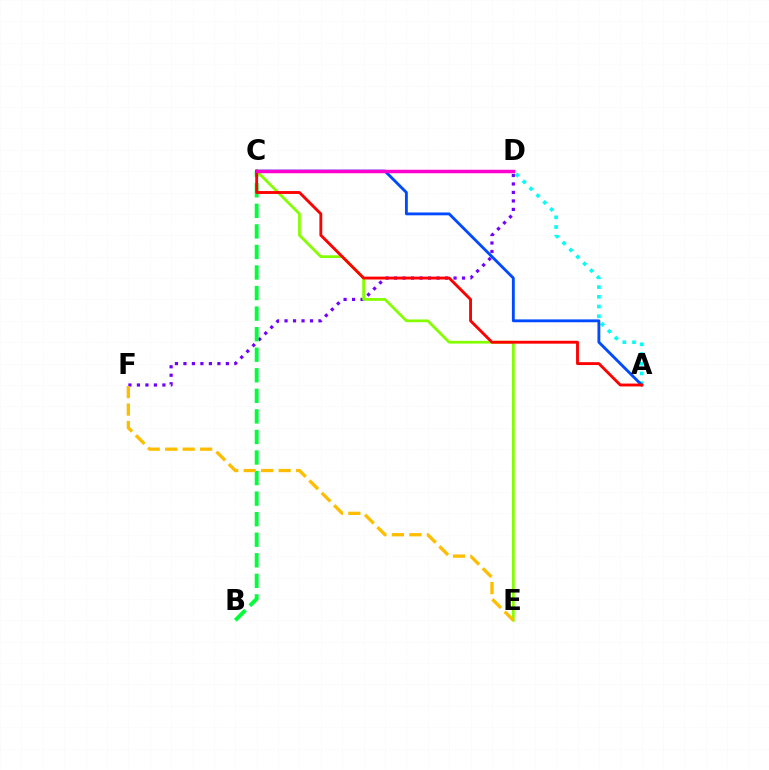{('A', 'D'): [{'color': '#00fff6', 'line_style': 'dotted', 'thickness': 2.64}], ('D', 'F'): [{'color': '#7200ff', 'line_style': 'dotted', 'thickness': 2.31}], ('B', 'C'): [{'color': '#00ff39', 'line_style': 'dashed', 'thickness': 2.79}], ('C', 'E'): [{'color': '#84ff00', 'line_style': 'solid', 'thickness': 1.99}], ('A', 'C'): [{'color': '#004bff', 'line_style': 'solid', 'thickness': 2.06}, {'color': '#ff0000', 'line_style': 'solid', 'thickness': 2.06}], ('C', 'D'): [{'color': '#ff00cf', 'line_style': 'solid', 'thickness': 2.52}], ('E', 'F'): [{'color': '#ffbd00', 'line_style': 'dashed', 'thickness': 2.37}]}